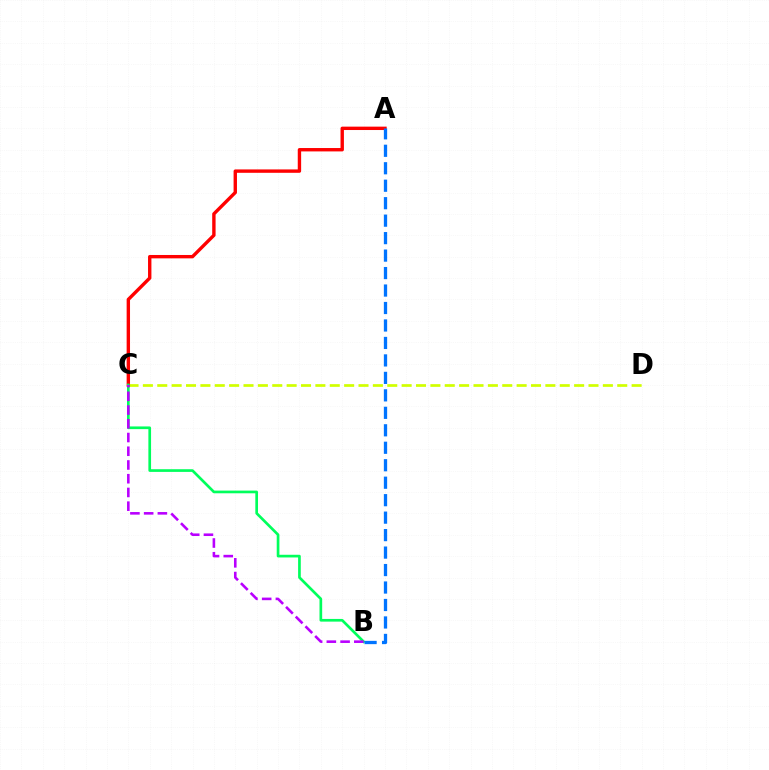{('C', 'D'): [{'color': '#d1ff00', 'line_style': 'dashed', 'thickness': 1.95}], ('A', 'C'): [{'color': '#ff0000', 'line_style': 'solid', 'thickness': 2.44}], ('B', 'C'): [{'color': '#00ff5c', 'line_style': 'solid', 'thickness': 1.93}, {'color': '#b900ff', 'line_style': 'dashed', 'thickness': 1.87}], ('A', 'B'): [{'color': '#0074ff', 'line_style': 'dashed', 'thickness': 2.37}]}